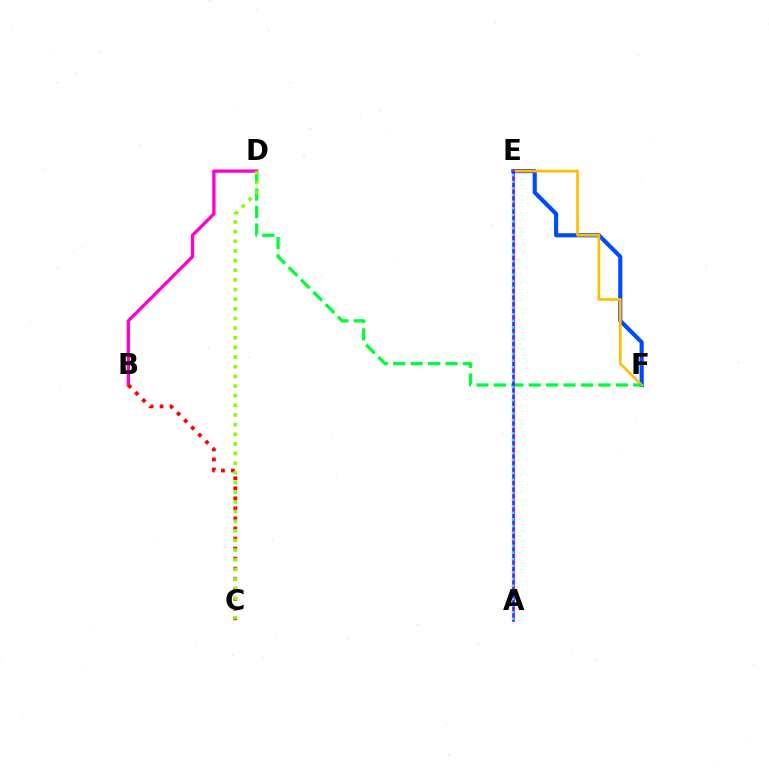{('E', 'F'): [{'color': '#004bff', 'line_style': 'solid', 'thickness': 2.97}, {'color': '#ffbd00', 'line_style': 'solid', 'thickness': 1.93}], ('B', 'D'): [{'color': '#ff00cf', 'line_style': 'solid', 'thickness': 2.38}], ('D', 'F'): [{'color': '#00ff39', 'line_style': 'dashed', 'thickness': 2.37}], ('A', 'E'): [{'color': '#7200ff', 'line_style': 'solid', 'thickness': 1.86}, {'color': '#00fff6', 'line_style': 'dotted', 'thickness': 1.8}], ('B', 'C'): [{'color': '#ff0000', 'line_style': 'dotted', 'thickness': 2.73}], ('C', 'D'): [{'color': '#84ff00', 'line_style': 'dotted', 'thickness': 2.62}]}